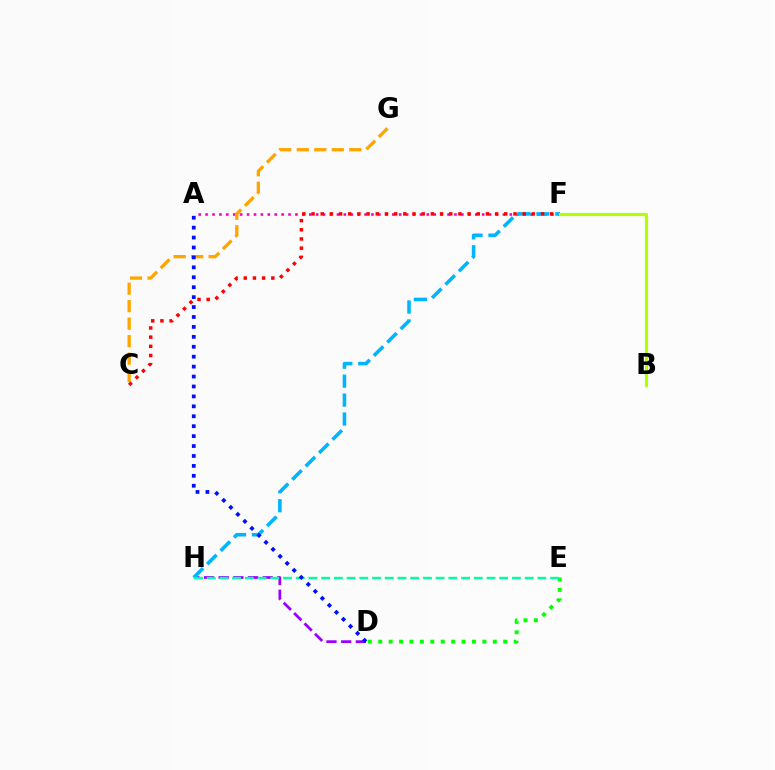{('A', 'F'): [{'color': '#ff00bd', 'line_style': 'dotted', 'thickness': 1.88}], ('D', 'H'): [{'color': '#9b00ff', 'line_style': 'dashed', 'thickness': 1.99}], ('F', 'H'): [{'color': '#00b5ff', 'line_style': 'dashed', 'thickness': 2.57}], ('C', 'G'): [{'color': '#ffa500', 'line_style': 'dashed', 'thickness': 2.38}], ('C', 'F'): [{'color': '#ff0000', 'line_style': 'dotted', 'thickness': 2.49}], ('B', 'F'): [{'color': '#b3ff00', 'line_style': 'solid', 'thickness': 2.29}], ('D', 'E'): [{'color': '#08ff00', 'line_style': 'dotted', 'thickness': 2.83}], ('E', 'H'): [{'color': '#00ff9d', 'line_style': 'dashed', 'thickness': 1.73}], ('A', 'D'): [{'color': '#0010ff', 'line_style': 'dotted', 'thickness': 2.7}]}